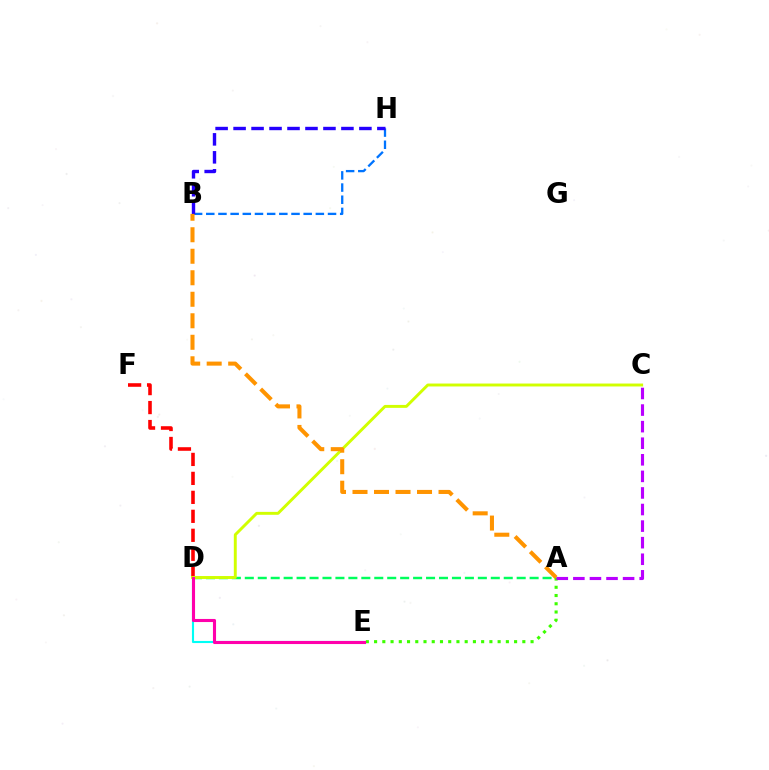{('D', 'E'): [{'color': '#00fff6', 'line_style': 'solid', 'thickness': 1.53}, {'color': '#ff00ac', 'line_style': 'solid', 'thickness': 2.23}], ('B', 'H'): [{'color': '#0074ff', 'line_style': 'dashed', 'thickness': 1.65}, {'color': '#2500ff', 'line_style': 'dashed', 'thickness': 2.44}], ('A', 'D'): [{'color': '#00ff5c', 'line_style': 'dashed', 'thickness': 1.76}], ('A', 'E'): [{'color': '#3dff00', 'line_style': 'dotted', 'thickness': 2.24}], ('D', 'F'): [{'color': '#ff0000', 'line_style': 'dashed', 'thickness': 2.58}], ('C', 'D'): [{'color': '#d1ff00', 'line_style': 'solid', 'thickness': 2.11}], ('A', 'B'): [{'color': '#ff9400', 'line_style': 'dashed', 'thickness': 2.92}], ('A', 'C'): [{'color': '#b900ff', 'line_style': 'dashed', 'thickness': 2.25}]}